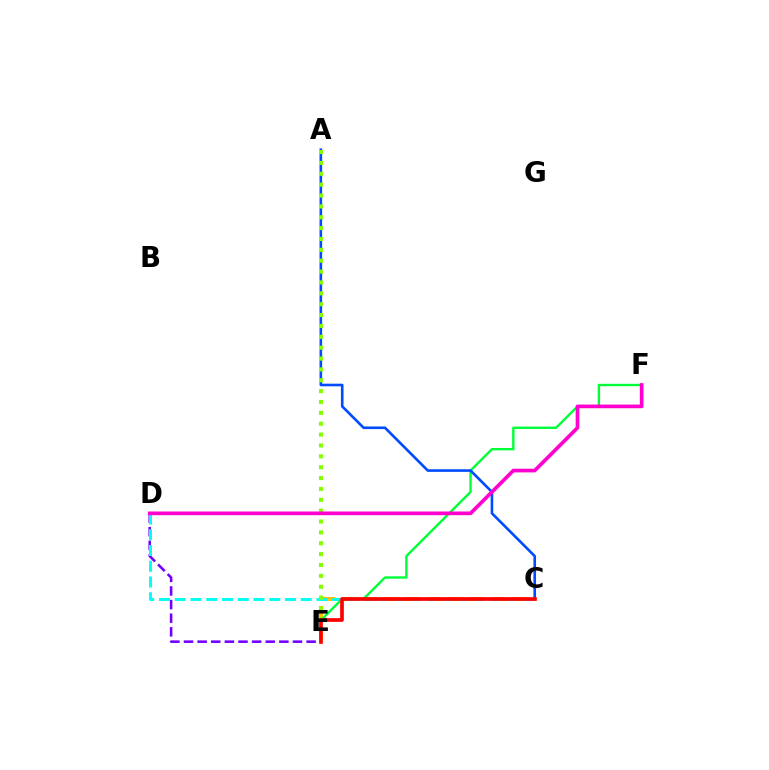{('C', 'E'): [{'color': '#ffbd00', 'line_style': 'dashed', 'thickness': 2.88}, {'color': '#ff0000', 'line_style': 'solid', 'thickness': 2.65}], ('D', 'E'): [{'color': '#7200ff', 'line_style': 'dashed', 'thickness': 1.85}], ('C', 'D'): [{'color': '#00fff6', 'line_style': 'dashed', 'thickness': 2.14}], ('E', 'F'): [{'color': '#00ff39', 'line_style': 'solid', 'thickness': 1.72}], ('A', 'C'): [{'color': '#004bff', 'line_style': 'solid', 'thickness': 1.89}], ('A', 'E'): [{'color': '#84ff00', 'line_style': 'dotted', 'thickness': 2.95}], ('D', 'F'): [{'color': '#ff00cf', 'line_style': 'solid', 'thickness': 2.66}]}